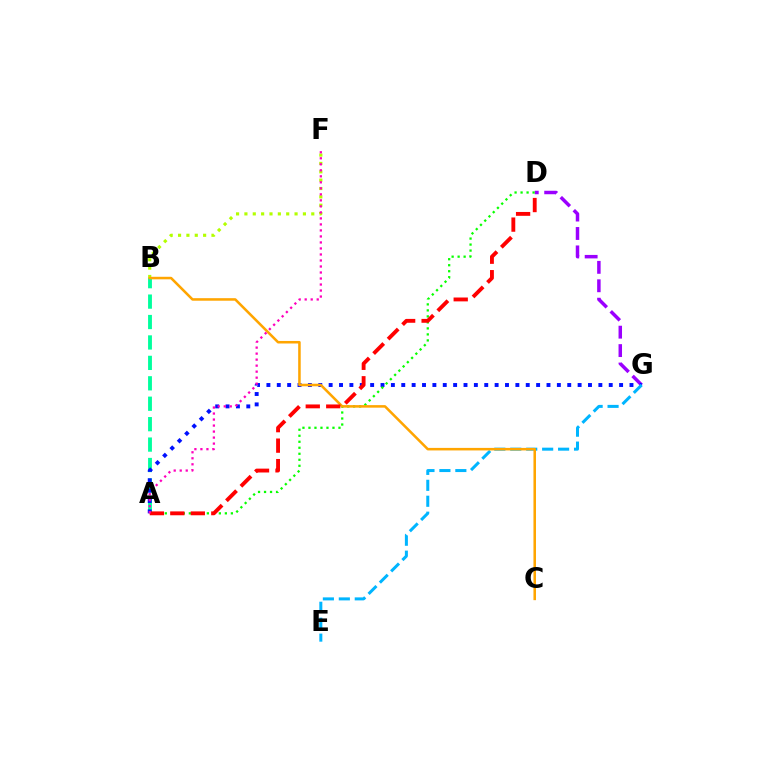{('D', 'G'): [{'color': '#9b00ff', 'line_style': 'dashed', 'thickness': 2.5}], ('B', 'F'): [{'color': '#b3ff00', 'line_style': 'dotted', 'thickness': 2.27}], ('A', 'B'): [{'color': '#00ff9d', 'line_style': 'dashed', 'thickness': 2.77}], ('A', 'G'): [{'color': '#0010ff', 'line_style': 'dotted', 'thickness': 2.82}], ('E', 'G'): [{'color': '#00b5ff', 'line_style': 'dashed', 'thickness': 2.17}], ('A', 'D'): [{'color': '#08ff00', 'line_style': 'dotted', 'thickness': 1.63}, {'color': '#ff0000', 'line_style': 'dashed', 'thickness': 2.78}], ('B', 'C'): [{'color': '#ffa500', 'line_style': 'solid', 'thickness': 1.83}], ('A', 'F'): [{'color': '#ff00bd', 'line_style': 'dotted', 'thickness': 1.63}]}